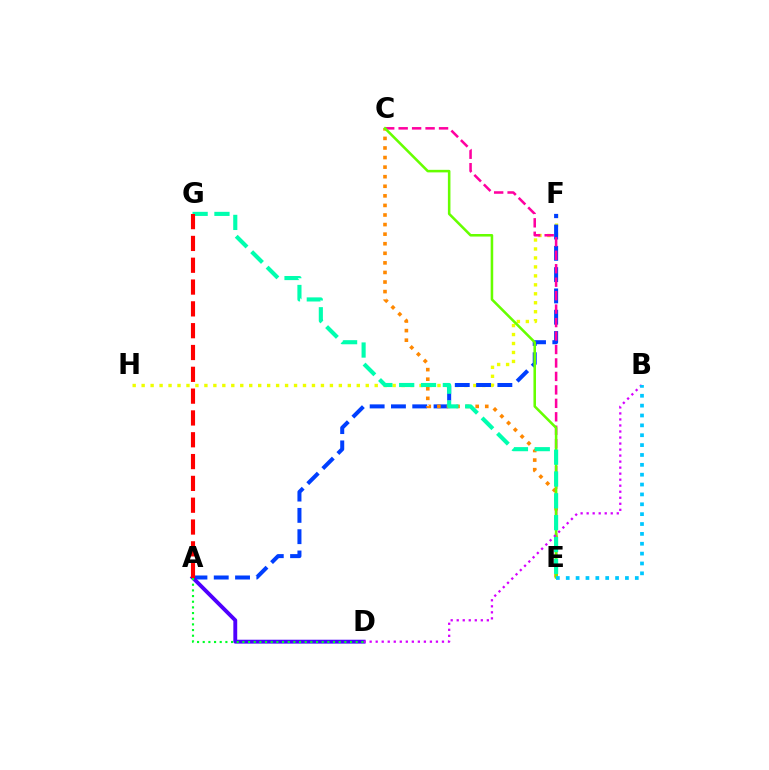{('F', 'H'): [{'color': '#eeff00', 'line_style': 'dotted', 'thickness': 2.44}], ('A', 'F'): [{'color': '#003fff', 'line_style': 'dashed', 'thickness': 2.89}], ('C', 'E'): [{'color': '#ff00a0', 'line_style': 'dashed', 'thickness': 1.83}, {'color': '#ff8800', 'line_style': 'dotted', 'thickness': 2.6}, {'color': '#66ff00', 'line_style': 'solid', 'thickness': 1.84}], ('A', 'D'): [{'color': '#4f00ff', 'line_style': 'solid', 'thickness': 2.79}, {'color': '#00ff27', 'line_style': 'dotted', 'thickness': 1.54}], ('B', 'D'): [{'color': '#d600ff', 'line_style': 'dotted', 'thickness': 1.64}], ('B', 'E'): [{'color': '#00c7ff', 'line_style': 'dotted', 'thickness': 2.68}], ('E', 'G'): [{'color': '#00ffaf', 'line_style': 'dashed', 'thickness': 2.97}], ('A', 'G'): [{'color': '#ff0000', 'line_style': 'dashed', 'thickness': 2.96}]}